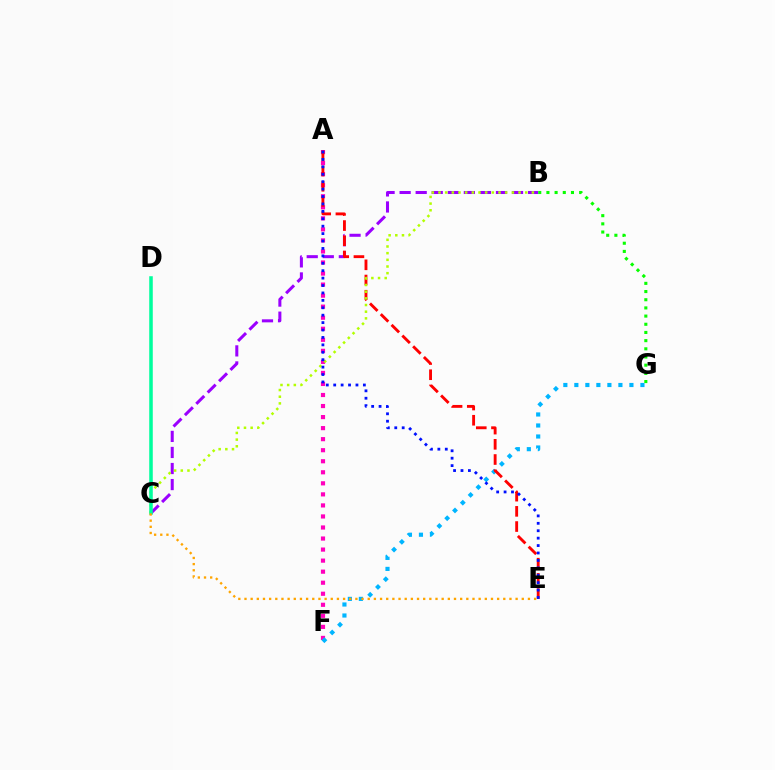{('A', 'F'): [{'color': '#ff00bd', 'line_style': 'dotted', 'thickness': 3.0}], ('B', 'C'): [{'color': '#9b00ff', 'line_style': 'dashed', 'thickness': 2.18}, {'color': '#b3ff00', 'line_style': 'dotted', 'thickness': 1.81}], ('F', 'G'): [{'color': '#00b5ff', 'line_style': 'dotted', 'thickness': 2.99}], ('A', 'E'): [{'color': '#ff0000', 'line_style': 'dashed', 'thickness': 2.06}, {'color': '#0010ff', 'line_style': 'dotted', 'thickness': 2.02}], ('C', 'D'): [{'color': '#00ff9d', 'line_style': 'solid', 'thickness': 2.55}], ('B', 'G'): [{'color': '#08ff00', 'line_style': 'dotted', 'thickness': 2.22}], ('C', 'E'): [{'color': '#ffa500', 'line_style': 'dotted', 'thickness': 1.67}]}